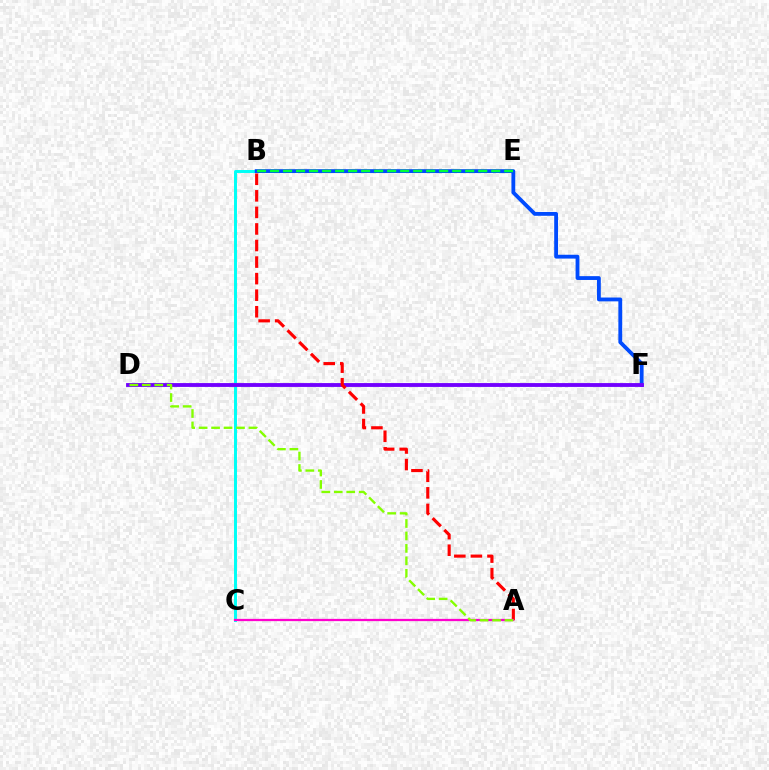{('B', 'E'): [{'color': '#ffbd00', 'line_style': 'solid', 'thickness': 1.74}, {'color': '#00ff39', 'line_style': 'dashed', 'thickness': 1.77}], ('B', 'C'): [{'color': '#00fff6', 'line_style': 'solid', 'thickness': 2.13}], ('B', 'F'): [{'color': '#004bff', 'line_style': 'solid', 'thickness': 2.75}], ('D', 'F'): [{'color': '#7200ff', 'line_style': 'solid', 'thickness': 2.77}], ('A', 'B'): [{'color': '#ff0000', 'line_style': 'dashed', 'thickness': 2.25}], ('A', 'C'): [{'color': '#ff00cf', 'line_style': 'solid', 'thickness': 1.63}], ('A', 'D'): [{'color': '#84ff00', 'line_style': 'dashed', 'thickness': 1.69}]}